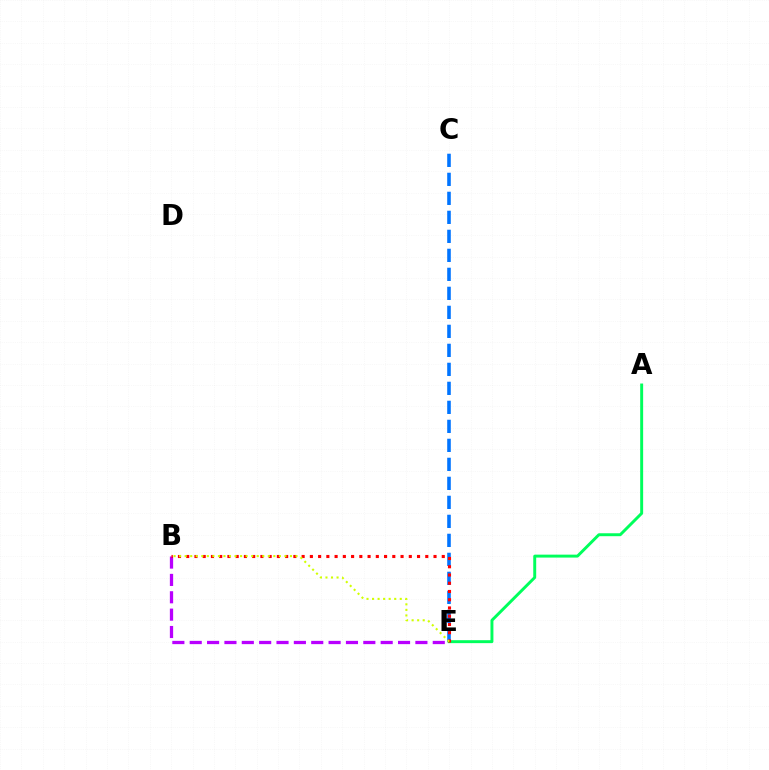{('B', 'E'): [{'color': '#b900ff', 'line_style': 'dashed', 'thickness': 2.36}, {'color': '#ff0000', 'line_style': 'dotted', 'thickness': 2.24}, {'color': '#d1ff00', 'line_style': 'dotted', 'thickness': 1.51}], ('A', 'E'): [{'color': '#00ff5c', 'line_style': 'solid', 'thickness': 2.12}], ('C', 'E'): [{'color': '#0074ff', 'line_style': 'dashed', 'thickness': 2.58}]}